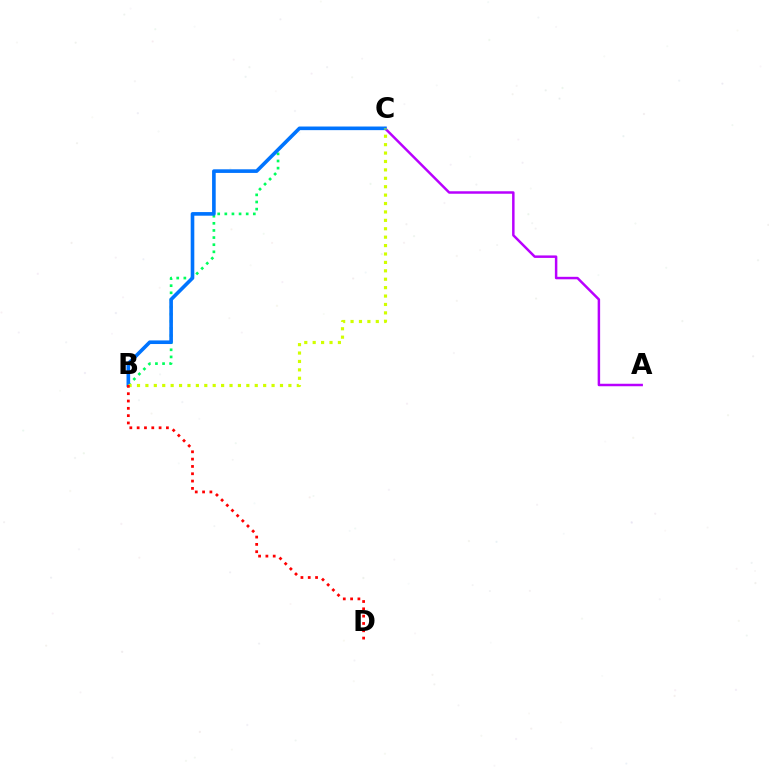{('A', 'C'): [{'color': '#b900ff', 'line_style': 'solid', 'thickness': 1.79}], ('B', 'C'): [{'color': '#00ff5c', 'line_style': 'dotted', 'thickness': 1.94}, {'color': '#0074ff', 'line_style': 'solid', 'thickness': 2.6}, {'color': '#d1ff00', 'line_style': 'dotted', 'thickness': 2.29}], ('B', 'D'): [{'color': '#ff0000', 'line_style': 'dotted', 'thickness': 1.99}]}